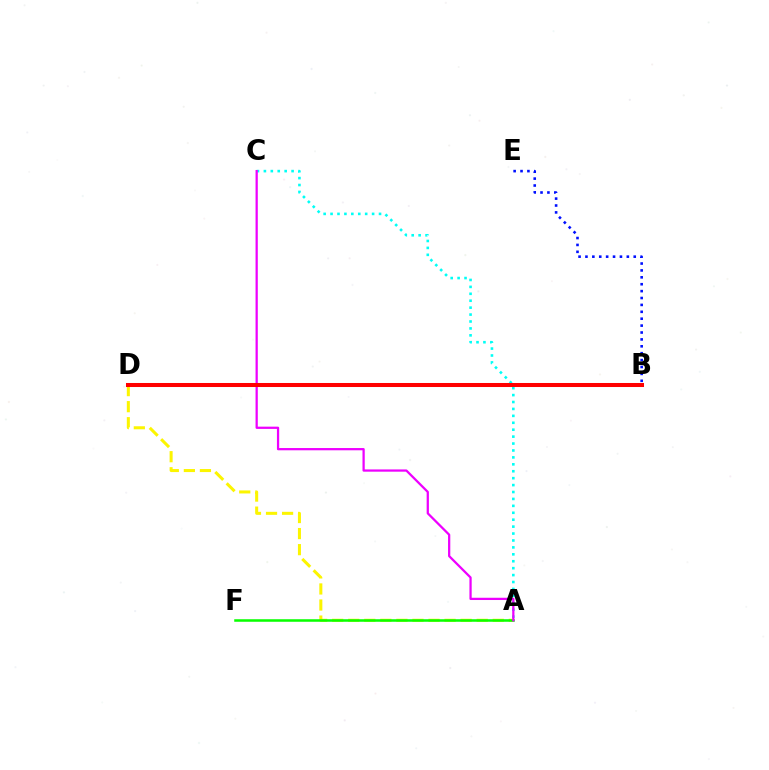{('B', 'E'): [{'color': '#0010ff', 'line_style': 'dotted', 'thickness': 1.87}], ('A', 'D'): [{'color': '#fcf500', 'line_style': 'dashed', 'thickness': 2.18}], ('A', 'F'): [{'color': '#08ff00', 'line_style': 'solid', 'thickness': 1.82}], ('A', 'C'): [{'color': '#00fff6', 'line_style': 'dotted', 'thickness': 1.88}, {'color': '#ee00ff', 'line_style': 'solid', 'thickness': 1.62}], ('B', 'D'): [{'color': '#ff0000', 'line_style': 'solid', 'thickness': 2.9}]}